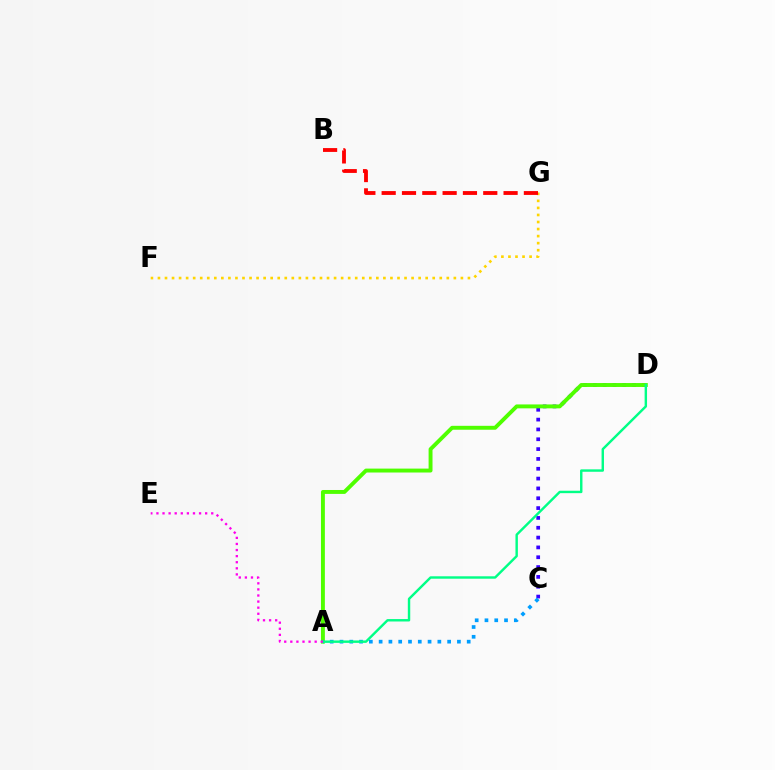{('C', 'D'): [{'color': '#3700ff', 'line_style': 'dotted', 'thickness': 2.67}], ('F', 'G'): [{'color': '#ffd500', 'line_style': 'dotted', 'thickness': 1.91}], ('B', 'G'): [{'color': '#ff0000', 'line_style': 'dashed', 'thickness': 2.76}], ('A', 'D'): [{'color': '#4fff00', 'line_style': 'solid', 'thickness': 2.82}, {'color': '#00ff86', 'line_style': 'solid', 'thickness': 1.74}], ('A', 'C'): [{'color': '#009eff', 'line_style': 'dotted', 'thickness': 2.66}], ('A', 'E'): [{'color': '#ff00ed', 'line_style': 'dotted', 'thickness': 1.65}]}